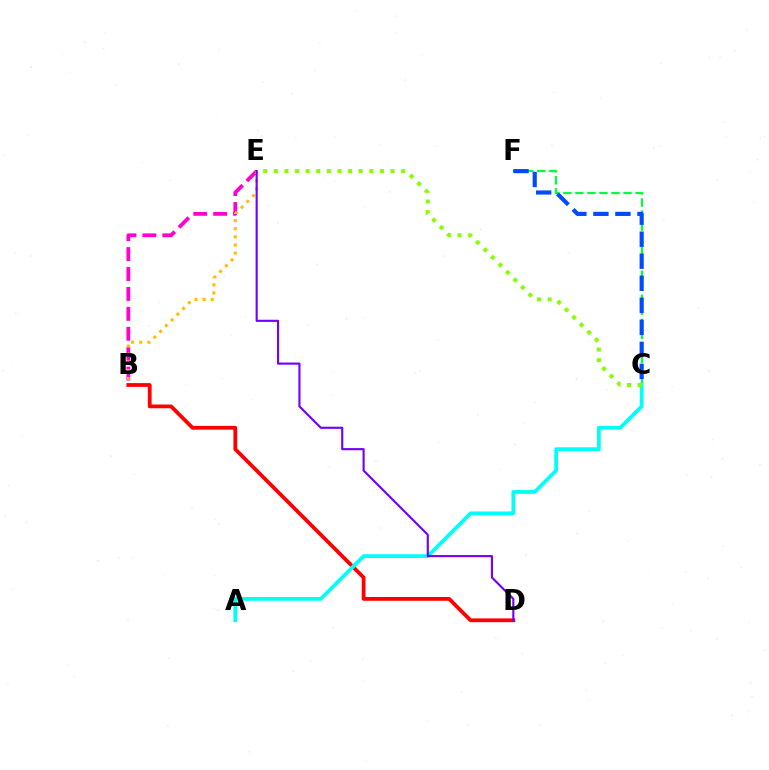{('B', 'E'): [{'color': '#ff00cf', 'line_style': 'dashed', 'thickness': 2.71}, {'color': '#ffbd00', 'line_style': 'dotted', 'thickness': 2.21}], ('B', 'D'): [{'color': '#ff0000', 'line_style': 'solid', 'thickness': 2.72}], ('C', 'F'): [{'color': '#00ff39', 'line_style': 'dashed', 'thickness': 1.63}, {'color': '#004bff', 'line_style': 'dashed', 'thickness': 2.99}], ('A', 'C'): [{'color': '#00fff6', 'line_style': 'solid', 'thickness': 2.7}], ('D', 'E'): [{'color': '#7200ff', 'line_style': 'solid', 'thickness': 1.53}], ('C', 'E'): [{'color': '#84ff00', 'line_style': 'dotted', 'thickness': 2.88}]}